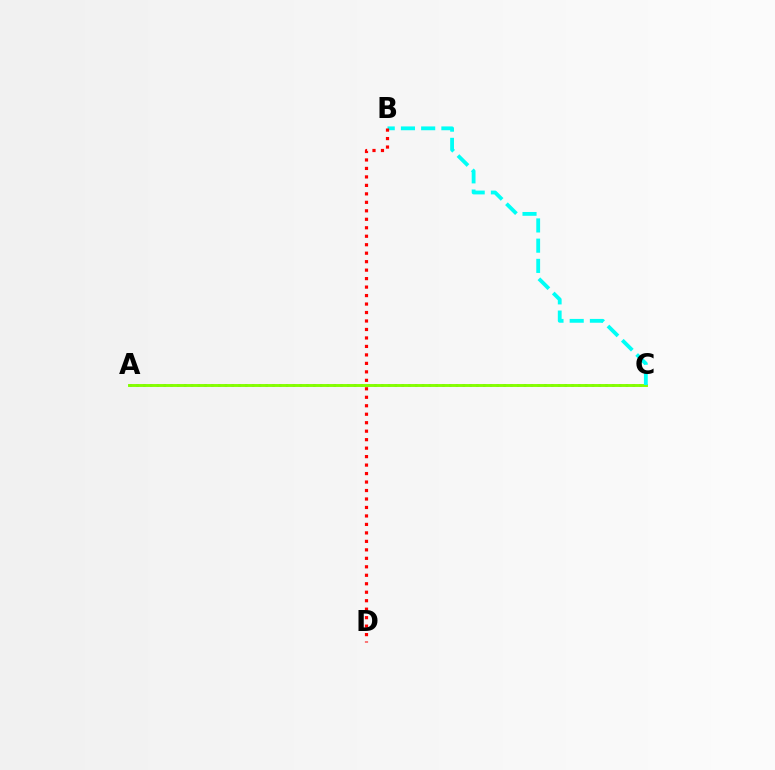{('A', 'C'): [{'color': '#7200ff', 'line_style': 'dotted', 'thickness': 1.85}, {'color': '#84ff00', 'line_style': 'solid', 'thickness': 2.1}], ('B', 'C'): [{'color': '#00fff6', 'line_style': 'dashed', 'thickness': 2.75}], ('B', 'D'): [{'color': '#ff0000', 'line_style': 'dotted', 'thickness': 2.3}]}